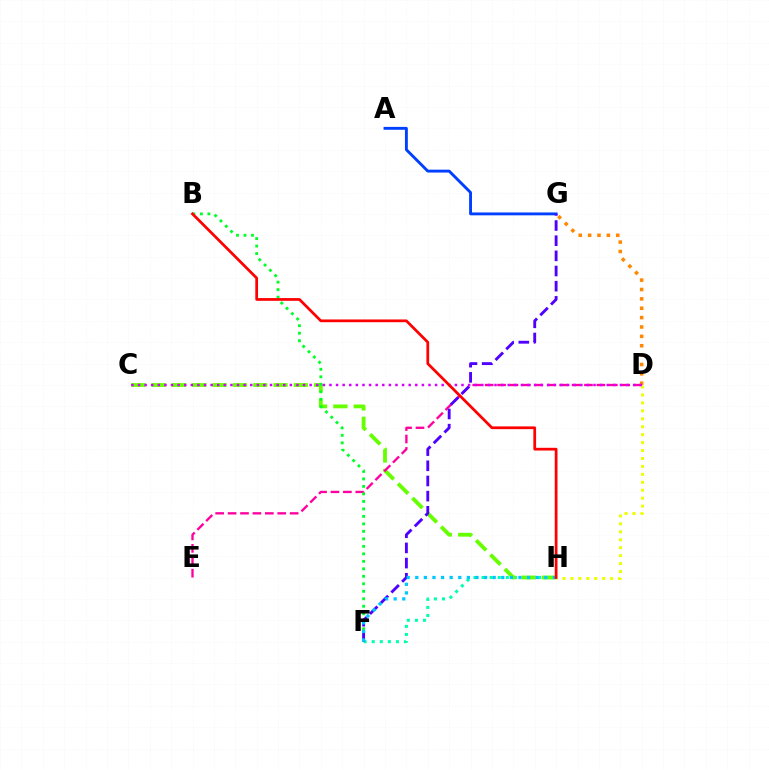{('F', 'H'): [{'color': '#00ffaf', 'line_style': 'dotted', 'thickness': 2.19}, {'color': '#00c7ff', 'line_style': 'dotted', 'thickness': 2.34}], ('C', 'H'): [{'color': '#66ff00', 'line_style': 'dashed', 'thickness': 2.76}], ('A', 'G'): [{'color': '#003fff', 'line_style': 'solid', 'thickness': 2.07}], ('D', 'E'): [{'color': '#ff00a0', 'line_style': 'dashed', 'thickness': 1.69}], ('B', 'F'): [{'color': '#00ff27', 'line_style': 'dotted', 'thickness': 2.04}], ('F', 'G'): [{'color': '#4f00ff', 'line_style': 'dashed', 'thickness': 2.06}], ('D', 'G'): [{'color': '#ff8800', 'line_style': 'dotted', 'thickness': 2.55}], ('D', 'H'): [{'color': '#eeff00', 'line_style': 'dotted', 'thickness': 2.16}], ('C', 'D'): [{'color': '#d600ff', 'line_style': 'dotted', 'thickness': 1.79}], ('B', 'H'): [{'color': '#ff0000', 'line_style': 'solid', 'thickness': 1.98}]}